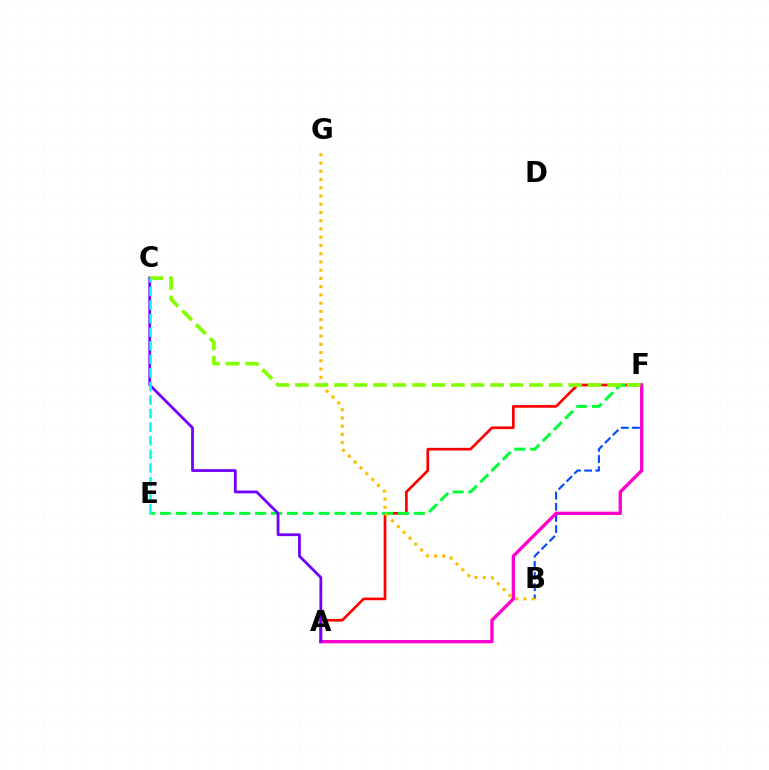{('A', 'F'): [{'color': '#ff0000', 'line_style': 'solid', 'thickness': 1.93}, {'color': '#ff00cf', 'line_style': 'solid', 'thickness': 2.39}], ('E', 'F'): [{'color': '#00ff39', 'line_style': 'dashed', 'thickness': 2.16}], ('B', 'F'): [{'color': '#004bff', 'line_style': 'dashed', 'thickness': 1.51}], ('B', 'G'): [{'color': '#ffbd00', 'line_style': 'dotted', 'thickness': 2.24}], ('A', 'C'): [{'color': '#7200ff', 'line_style': 'solid', 'thickness': 2.01}], ('C', 'F'): [{'color': '#84ff00', 'line_style': 'dashed', 'thickness': 2.65}], ('C', 'E'): [{'color': '#00fff6', 'line_style': 'dashed', 'thickness': 1.84}]}